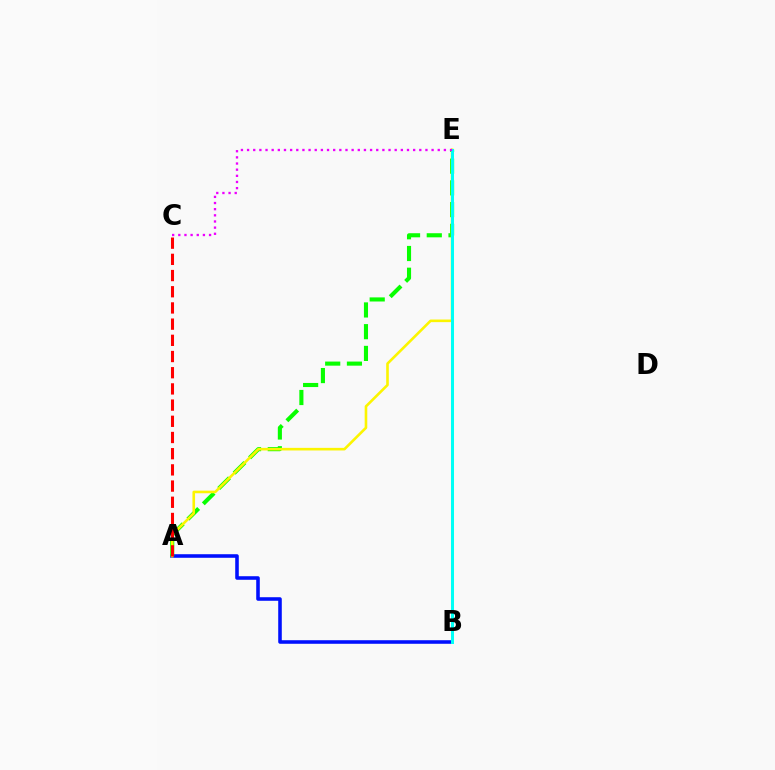{('A', 'B'): [{'color': '#0010ff', 'line_style': 'solid', 'thickness': 2.56}], ('A', 'E'): [{'color': '#08ff00', 'line_style': 'dashed', 'thickness': 2.95}, {'color': '#fcf500', 'line_style': 'solid', 'thickness': 1.88}], ('B', 'E'): [{'color': '#00fff6', 'line_style': 'solid', 'thickness': 2.17}], ('C', 'E'): [{'color': '#ee00ff', 'line_style': 'dotted', 'thickness': 1.67}], ('A', 'C'): [{'color': '#ff0000', 'line_style': 'dashed', 'thickness': 2.2}]}